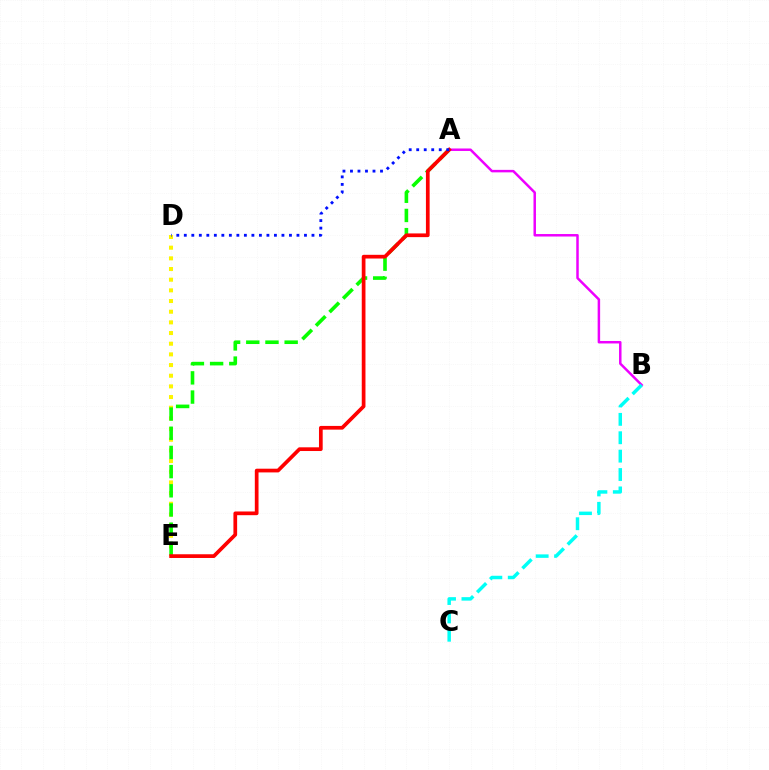{('D', 'E'): [{'color': '#fcf500', 'line_style': 'dotted', 'thickness': 2.9}], ('A', 'E'): [{'color': '#08ff00', 'line_style': 'dashed', 'thickness': 2.61}, {'color': '#ff0000', 'line_style': 'solid', 'thickness': 2.67}], ('A', 'B'): [{'color': '#ee00ff', 'line_style': 'solid', 'thickness': 1.79}], ('B', 'C'): [{'color': '#00fff6', 'line_style': 'dashed', 'thickness': 2.5}], ('A', 'D'): [{'color': '#0010ff', 'line_style': 'dotted', 'thickness': 2.04}]}